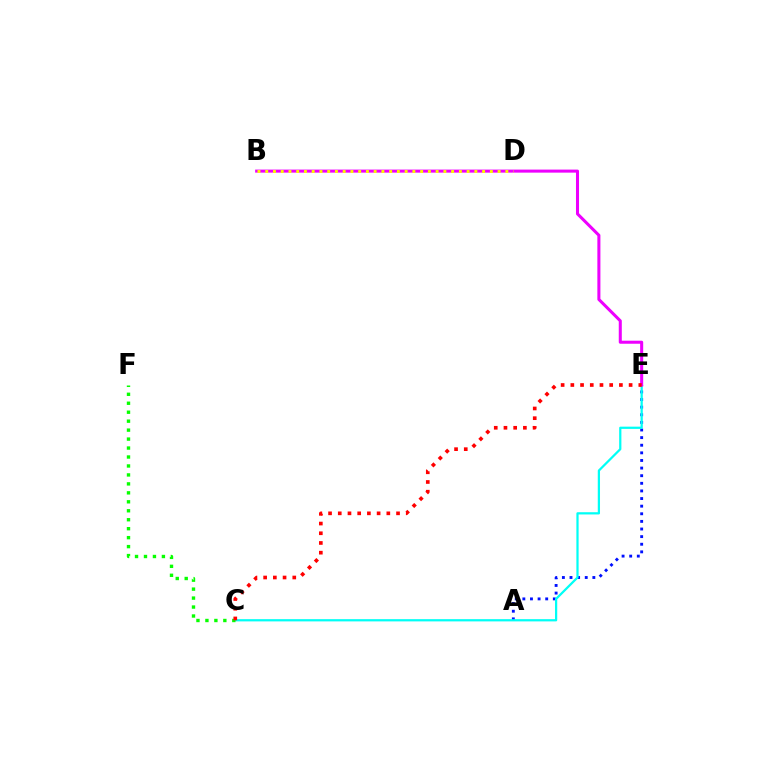{('A', 'E'): [{'color': '#0010ff', 'line_style': 'dotted', 'thickness': 2.07}], ('C', 'E'): [{'color': '#00fff6', 'line_style': 'solid', 'thickness': 1.61}, {'color': '#ff0000', 'line_style': 'dotted', 'thickness': 2.64}], ('B', 'E'): [{'color': '#ee00ff', 'line_style': 'solid', 'thickness': 2.19}], ('B', 'D'): [{'color': '#fcf500', 'line_style': 'dotted', 'thickness': 2.1}], ('C', 'F'): [{'color': '#08ff00', 'line_style': 'dotted', 'thickness': 2.43}]}